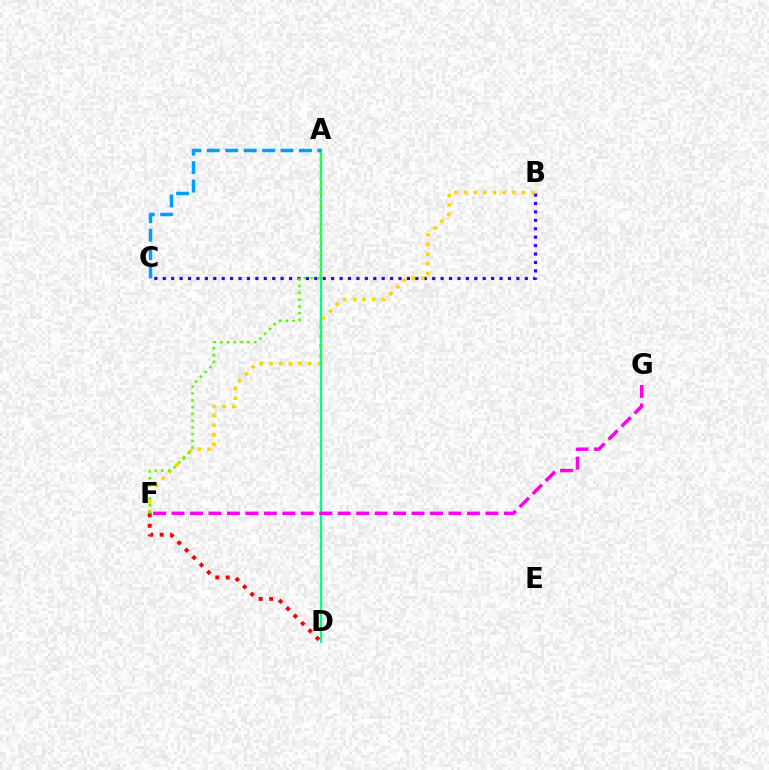{('B', 'C'): [{'color': '#3700ff', 'line_style': 'dotted', 'thickness': 2.29}], ('B', 'F'): [{'color': '#ffd500', 'line_style': 'dotted', 'thickness': 2.62}], ('A', 'D'): [{'color': '#00ff86', 'line_style': 'solid', 'thickness': 1.68}], ('A', 'F'): [{'color': '#4fff00', 'line_style': 'dotted', 'thickness': 1.84}], ('A', 'C'): [{'color': '#009eff', 'line_style': 'dashed', 'thickness': 2.5}], ('F', 'G'): [{'color': '#ff00ed', 'line_style': 'dashed', 'thickness': 2.51}], ('D', 'F'): [{'color': '#ff0000', 'line_style': 'dotted', 'thickness': 2.84}]}